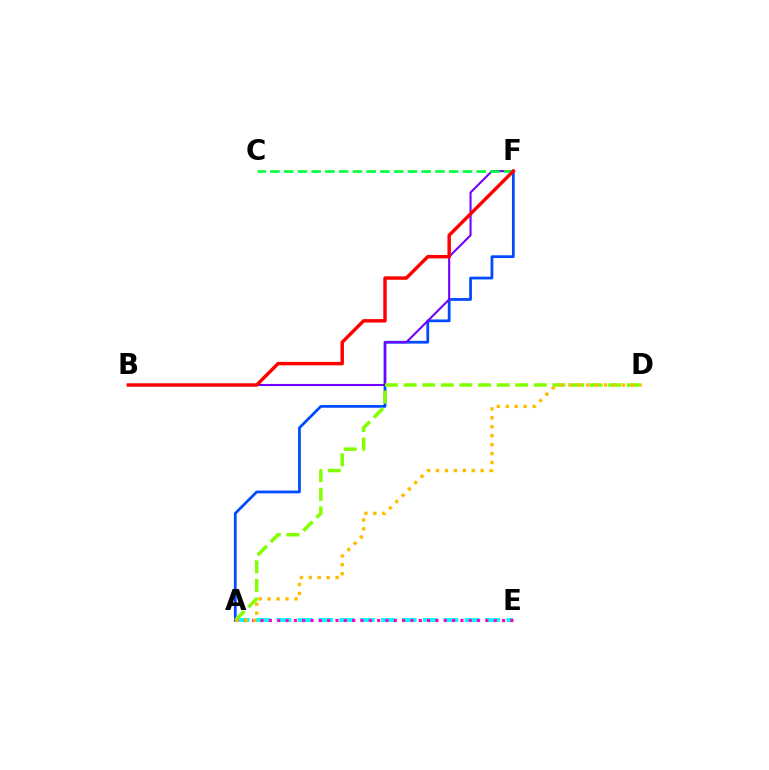{('A', 'F'): [{'color': '#004bff', 'line_style': 'solid', 'thickness': 1.99}], ('B', 'F'): [{'color': '#7200ff', 'line_style': 'solid', 'thickness': 1.5}, {'color': '#ff0000', 'line_style': 'solid', 'thickness': 2.48}], ('C', 'F'): [{'color': '#00ff39', 'line_style': 'dashed', 'thickness': 1.87}], ('A', 'E'): [{'color': '#00fff6', 'line_style': 'dashed', 'thickness': 2.84}, {'color': '#ff00cf', 'line_style': 'dotted', 'thickness': 2.26}], ('A', 'D'): [{'color': '#84ff00', 'line_style': 'dashed', 'thickness': 2.53}, {'color': '#ffbd00', 'line_style': 'dotted', 'thickness': 2.43}]}